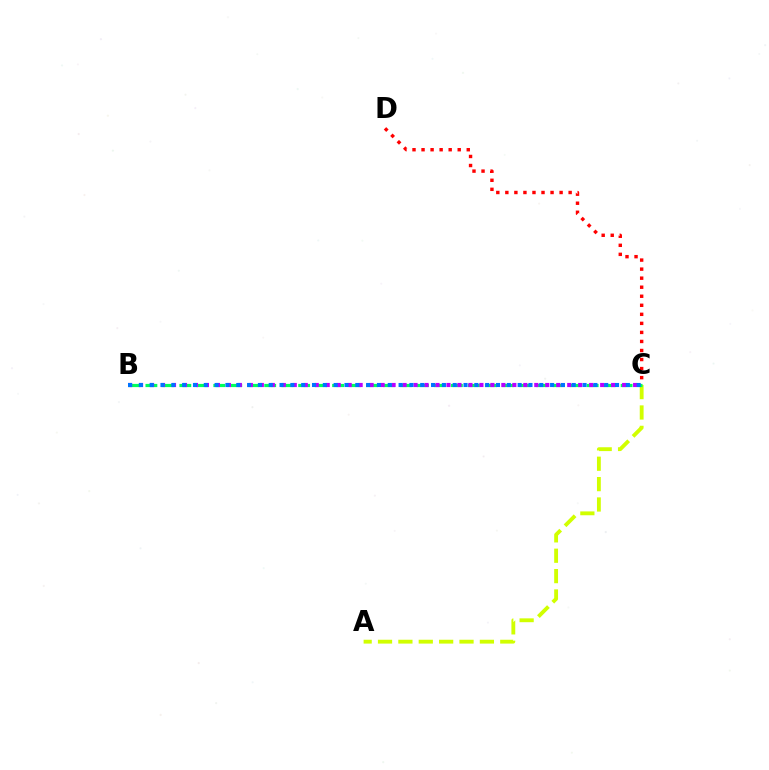{('A', 'C'): [{'color': '#d1ff00', 'line_style': 'dashed', 'thickness': 2.77}], ('C', 'D'): [{'color': '#ff0000', 'line_style': 'dotted', 'thickness': 2.46}], ('B', 'C'): [{'color': '#00ff5c', 'line_style': 'dashed', 'thickness': 2.31}, {'color': '#b900ff', 'line_style': 'dotted', 'thickness': 2.98}, {'color': '#0074ff', 'line_style': 'dotted', 'thickness': 2.94}]}